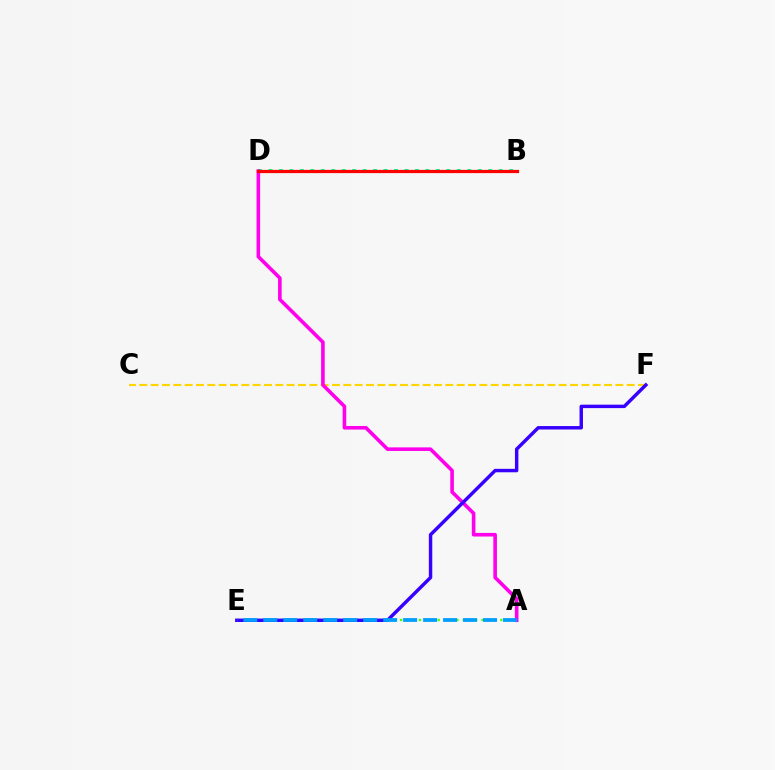{('B', 'D'): [{'color': '#00ff86', 'line_style': 'dotted', 'thickness': 2.84}, {'color': '#ff0000', 'line_style': 'solid', 'thickness': 2.32}], ('A', 'E'): [{'color': '#4fff00', 'line_style': 'dotted', 'thickness': 1.7}, {'color': '#009eff', 'line_style': 'dashed', 'thickness': 2.71}], ('C', 'F'): [{'color': '#ffd500', 'line_style': 'dashed', 'thickness': 1.54}], ('A', 'D'): [{'color': '#ff00ed', 'line_style': 'solid', 'thickness': 2.59}], ('E', 'F'): [{'color': '#3700ff', 'line_style': 'solid', 'thickness': 2.48}]}